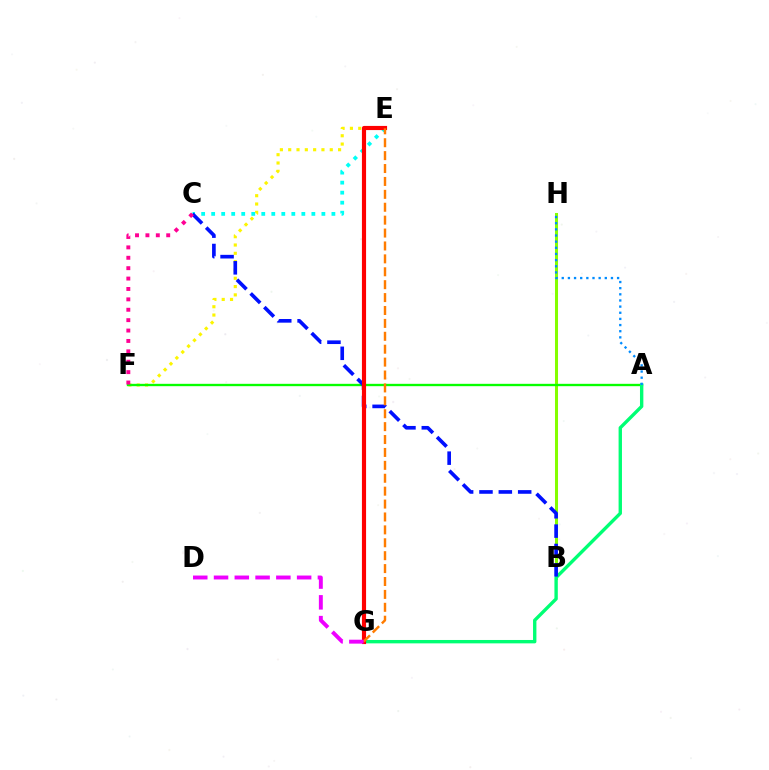{('B', 'H'): [{'color': '#7200ff', 'line_style': 'solid', 'thickness': 2.08}, {'color': '#84ff00', 'line_style': 'solid', 'thickness': 2.18}], ('E', 'F'): [{'color': '#fcf500', 'line_style': 'dotted', 'thickness': 2.26}], ('A', 'F'): [{'color': '#08ff00', 'line_style': 'solid', 'thickness': 1.69}], ('A', 'G'): [{'color': '#00ff74', 'line_style': 'solid', 'thickness': 2.43}], ('C', 'E'): [{'color': '#00fff6', 'line_style': 'dotted', 'thickness': 2.72}], ('B', 'C'): [{'color': '#0010ff', 'line_style': 'dashed', 'thickness': 2.63}], ('E', 'G'): [{'color': '#ff0000', 'line_style': 'solid', 'thickness': 2.99}, {'color': '#ff7c00', 'line_style': 'dashed', 'thickness': 1.75}], ('C', 'F'): [{'color': '#ff0094', 'line_style': 'dotted', 'thickness': 2.82}], ('D', 'G'): [{'color': '#ee00ff', 'line_style': 'dashed', 'thickness': 2.82}], ('A', 'H'): [{'color': '#008cff', 'line_style': 'dotted', 'thickness': 1.67}]}